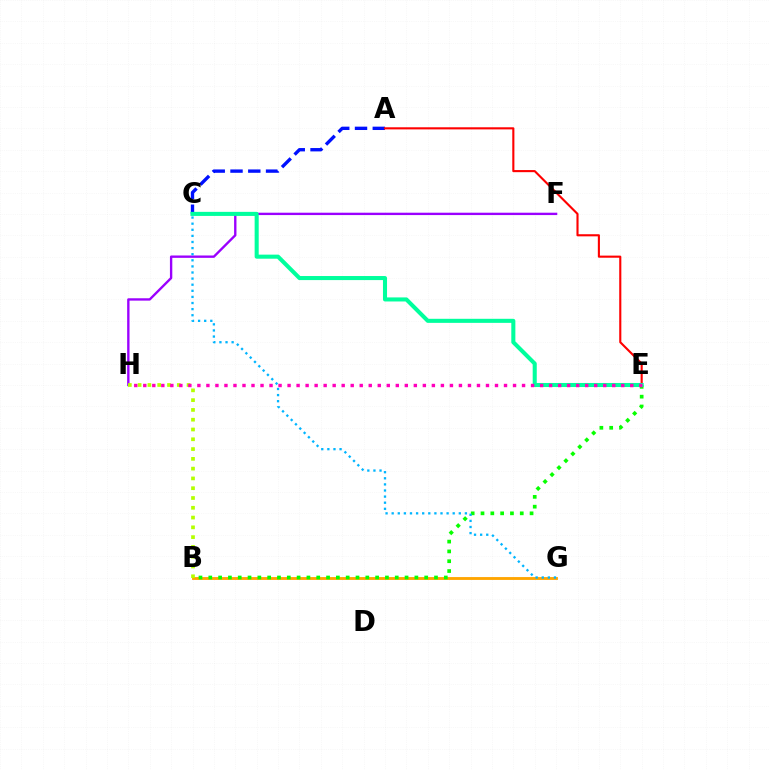{('A', 'C'): [{'color': '#0010ff', 'line_style': 'dashed', 'thickness': 2.42}], ('F', 'H'): [{'color': '#9b00ff', 'line_style': 'solid', 'thickness': 1.7}], ('A', 'E'): [{'color': '#ff0000', 'line_style': 'solid', 'thickness': 1.52}], ('B', 'G'): [{'color': '#ffa500', 'line_style': 'solid', 'thickness': 2.05}], ('B', 'H'): [{'color': '#b3ff00', 'line_style': 'dotted', 'thickness': 2.66}], ('B', 'E'): [{'color': '#08ff00', 'line_style': 'dotted', 'thickness': 2.67}], ('C', 'G'): [{'color': '#00b5ff', 'line_style': 'dotted', 'thickness': 1.66}], ('C', 'E'): [{'color': '#00ff9d', 'line_style': 'solid', 'thickness': 2.93}], ('E', 'H'): [{'color': '#ff00bd', 'line_style': 'dotted', 'thickness': 2.45}]}